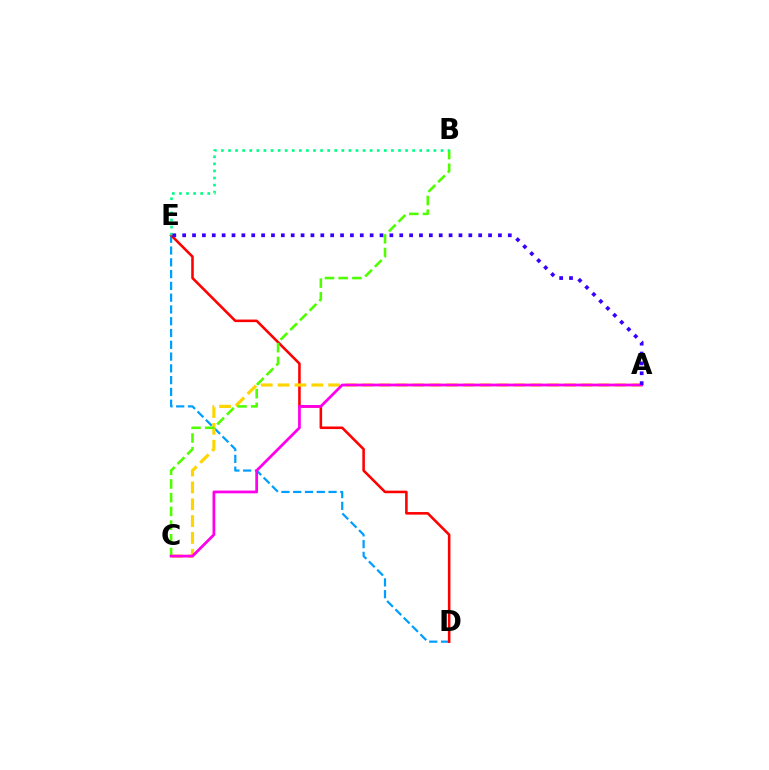{('D', 'E'): [{'color': '#009eff', 'line_style': 'dashed', 'thickness': 1.6}, {'color': '#ff0000', 'line_style': 'solid', 'thickness': 1.85}], ('A', 'C'): [{'color': '#ffd500', 'line_style': 'dashed', 'thickness': 2.29}, {'color': '#ff00ed', 'line_style': 'solid', 'thickness': 1.98}], ('B', 'C'): [{'color': '#4fff00', 'line_style': 'dashed', 'thickness': 1.86}], ('B', 'E'): [{'color': '#00ff86', 'line_style': 'dotted', 'thickness': 1.92}], ('A', 'E'): [{'color': '#3700ff', 'line_style': 'dotted', 'thickness': 2.68}]}